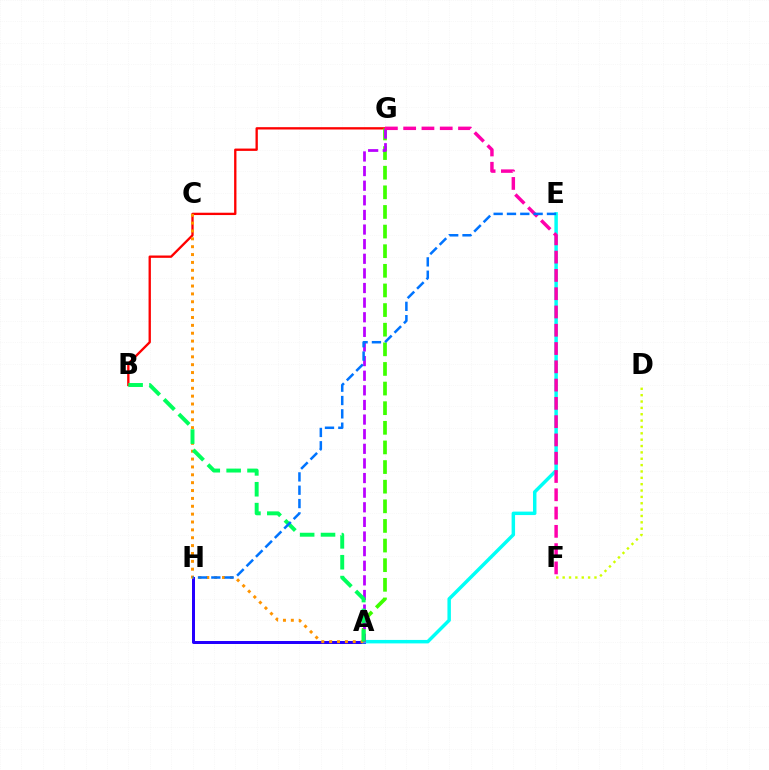{('A', 'H'): [{'color': '#2500ff', 'line_style': 'solid', 'thickness': 2.16}], ('D', 'F'): [{'color': '#d1ff00', 'line_style': 'dotted', 'thickness': 1.73}], ('B', 'G'): [{'color': '#ff0000', 'line_style': 'solid', 'thickness': 1.68}], ('A', 'G'): [{'color': '#3dff00', 'line_style': 'dashed', 'thickness': 2.67}, {'color': '#b900ff', 'line_style': 'dashed', 'thickness': 1.99}], ('A', 'E'): [{'color': '#00fff6', 'line_style': 'solid', 'thickness': 2.49}], ('A', 'C'): [{'color': '#ff9400', 'line_style': 'dotted', 'thickness': 2.14}], ('F', 'G'): [{'color': '#ff00ac', 'line_style': 'dashed', 'thickness': 2.48}], ('A', 'B'): [{'color': '#00ff5c', 'line_style': 'dashed', 'thickness': 2.83}], ('E', 'H'): [{'color': '#0074ff', 'line_style': 'dashed', 'thickness': 1.81}]}